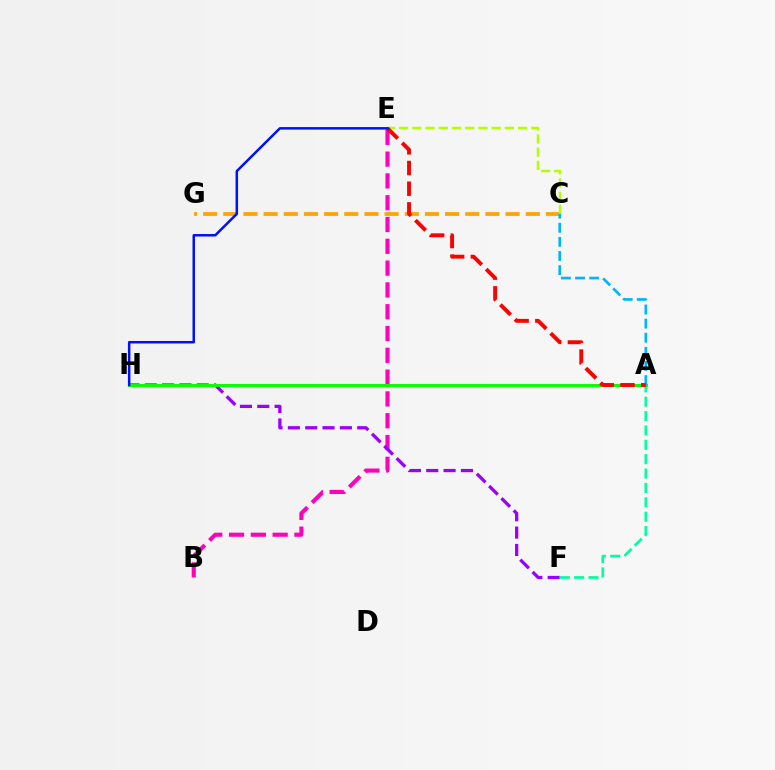{('C', 'G'): [{'color': '#ffa500', 'line_style': 'dashed', 'thickness': 2.74}], ('B', 'E'): [{'color': '#ff00bd', 'line_style': 'dashed', 'thickness': 2.96}], ('C', 'E'): [{'color': '#b3ff00', 'line_style': 'dashed', 'thickness': 1.79}], ('F', 'H'): [{'color': '#9b00ff', 'line_style': 'dashed', 'thickness': 2.35}], ('A', 'F'): [{'color': '#00ff9d', 'line_style': 'dashed', 'thickness': 1.95}], ('A', 'H'): [{'color': '#08ff00', 'line_style': 'solid', 'thickness': 2.13}], ('A', 'C'): [{'color': '#00b5ff', 'line_style': 'dashed', 'thickness': 1.92}], ('A', 'E'): [{'color': '#ff0000', 'line_style': 'dashed', 'thickness': 2.81}], ('E', 'H'): [{'color': '#0010ff', 'line_style': 'solid', 'thickness': 1.8}]}